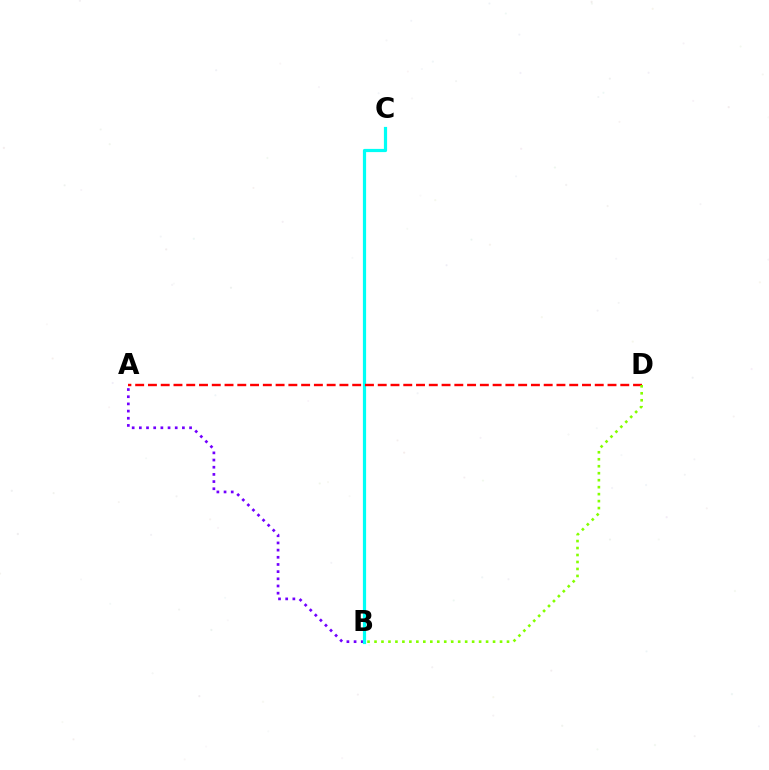{('A', 'B'): [{'color': '#7200ff', 'line_style': 'dotted', 'thickness': 1.95}], ('B', 'C'): [{'color': '#00fff6', 'line_style': 'solid', 'thickness': 2.3}], ('A', 'D'): [{'color': '#ff0000', 'line_style': 'dashed', 'thickness': 1.73}], ('B', 'D'): [{'color': '#84ff00', 'line_style': 'dotted', 'thickness': 1.89}]}